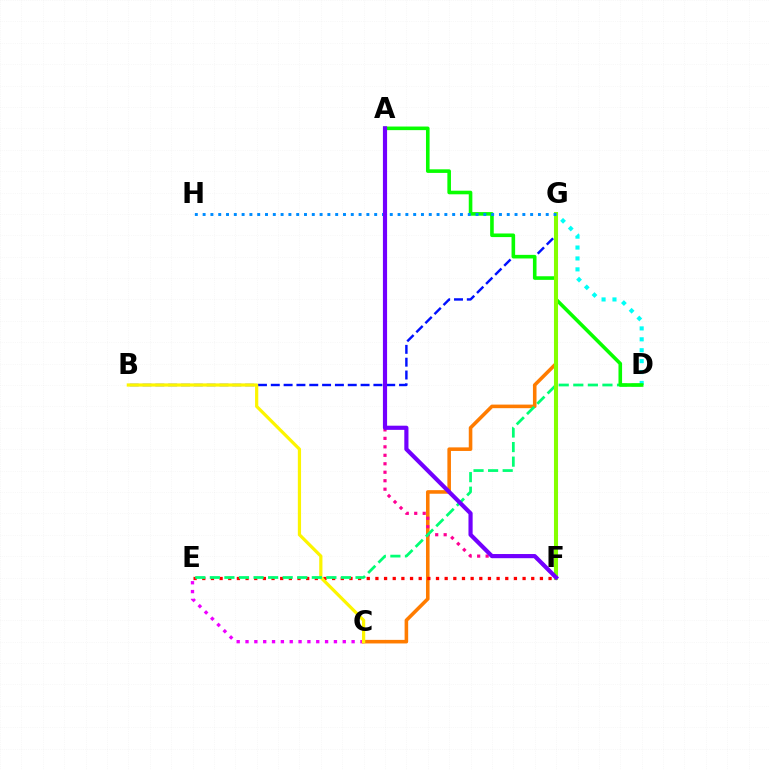{('C', 'E'): [{'color': '#ee00ff', 'line_style': 'dotted', 'thickness': 2.4}], ('D', 'G'): [{'color': '#00fff6', 'line_style': 'dotted', 'thickness': 2.96}], ('C', 'G'): [{'color': '#ff7c00', 'line_style': 'solid', 'thickness': 2.58}], ('E', 'F'): [{'color': '#ff0000', 'line_style': 'dotted', 'thickness': 2.35}], ('B', 'G'): [{'color': '#0010ff', 'line_style': 'dashed', 'thickness': 1.74}], ('B', 'C'): [{'color': '#fcf500', 'line_style': 'solid', 'thickness': 2.32}], ('A', 'F'): [{'color': '#ff0094', 'line_style': 'dotted', 'thickness': 2.3}, {'color': '#7200ff', 'line_style': 'solid', 'thickness': 3.0}], ('D', 'E'): [{'color': '#00ff74', 'line_style': 'dashed', 'thickness': 1.98}], ('A', 'D'): [{'color': '#08ff00', 'line_style': 'solid', 'thickness': 2.59}], ('F', 'G'): [{'color': '#84ff00', 'line_style': 'solid', 'thickness': 2.92}], ('G', 'H'): [{'color': '#008cff', 'line_style': 'dotted', 'thickness': 2.12}]}